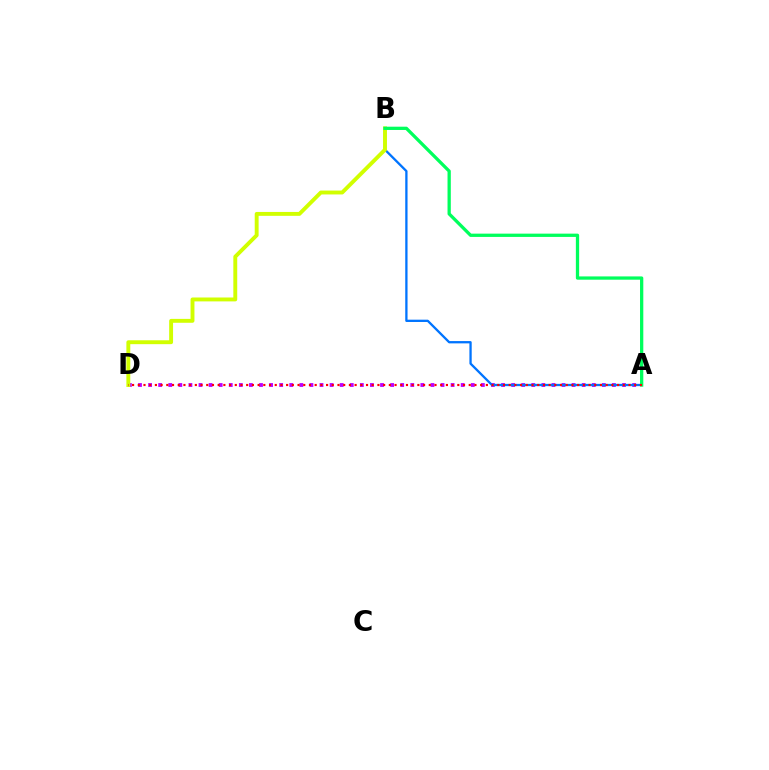{('A', 'D'): [{'color': '#b900ff', 'line_style': 'dotted', 'thickness': 2.74}, {'color': '#ff0000', 'line_style': 'dotted', 'thickness': 1.55}], ('A', 'B'): [{'color': '#0074ff', 'line_style': 'solid', 'thickness': 1.66}, {'color': '#00ff5c', 'line_style': 'solid', 'thickness': 2.36}], ('B', 'D'): [{'color': '#d1ff00', 'line_style': 'solid', 'thickness': 2.8}]}